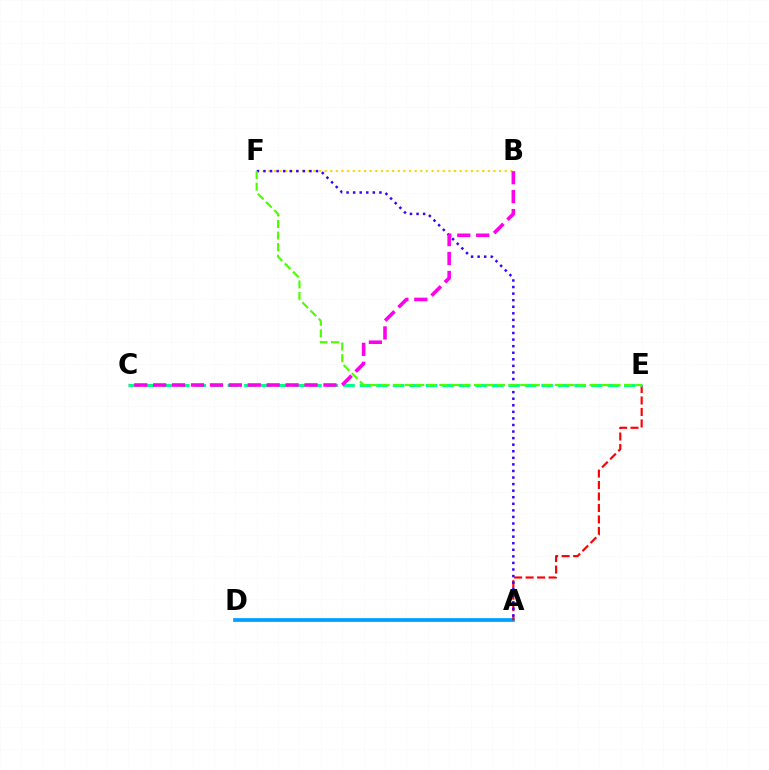{('A', 'D'): [{'color': '#009eff', 'line_style': 'solid', 'thickness': 2.67}], ('B', 'F'): [{'color': '#ffd500', 'line_style': 'dotted', 'thickness': 1.53}], ('A', 'E'): [{'color': '#ff0000', 'line_style': 'dashed', 'thickness': 1.56}], ('A', 'F'): [{'color': '#3700ff', 'line_style': 'dotted', 'thickness': 1.78}], ('C', 'E'): [{'color': '#00ff86', 'line_style': 'dashed', 'thickness': 2.24}], ('B', 'C'): [{'color': '#ff00ed', 'line_style': 'dashed', 'thickness': 2.57}], ('E', 'F'): [{'color': '#4fff00', 'line_style': 'dashed', 'thickness': 1.57}]}